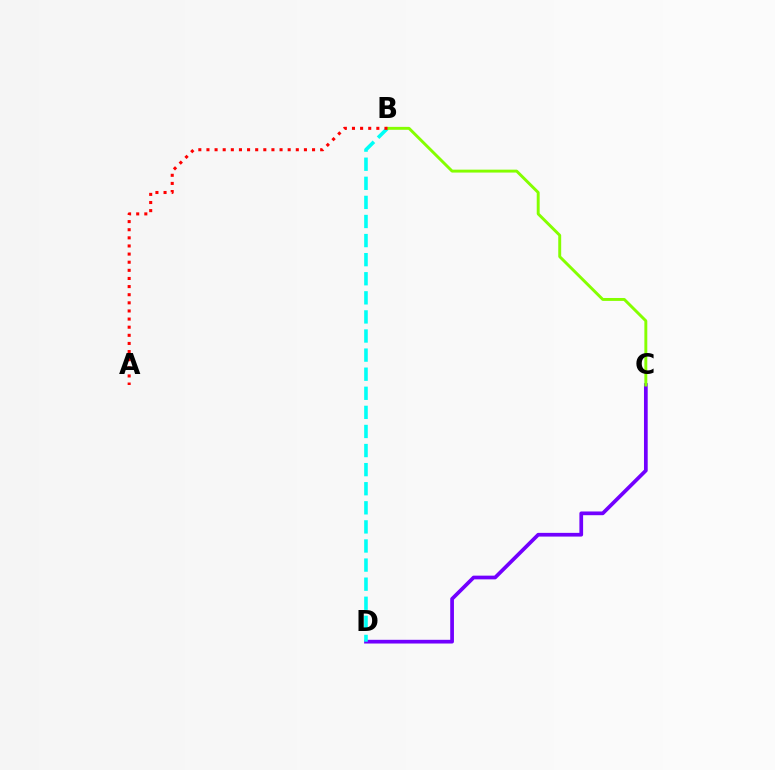{('C', 'D'): [{'color': '#7200ff', 'line_style': 'solid', 'thickness': 2.67}], ('B', 'D'): [{'color': '#00fff6', 'line_style': 'dashed', 'thickness': 2.59}], ('B', 'C'): [{'color': '#84ff00', 'line_style': 'solid', 'thickness': 2.1}], ('A', 'B'): [{'color': '#ff0000', 'line_style': 'dotted', 'thickness': 2.21}]}